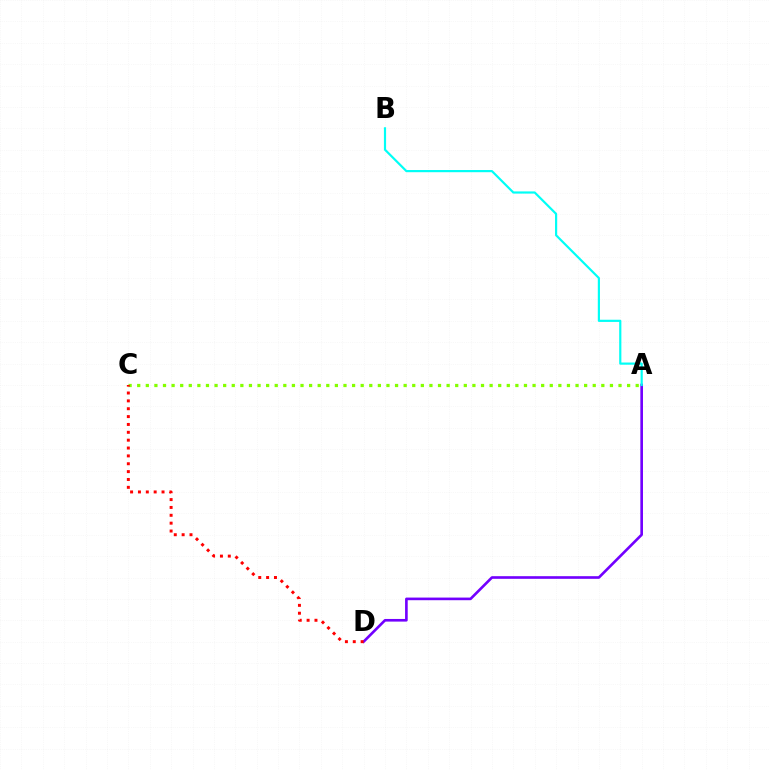{('A', 'C'): [{'color': '#84ff00', 'line_style': 'dotted', 'thickness': 2.34}], ('A', 'D'): [{'color': '#7200ff', 'line_style': 'solid', 'thickness': 1.9}], ('A', 'B'): [{'color': '#00fff6', 'line_style': 'solid', 'thickness': 1.57}], ('C', 'D'): [{'color': '#ff0000', 'line_style': 'dotted', 'thickness': 2.14}]}